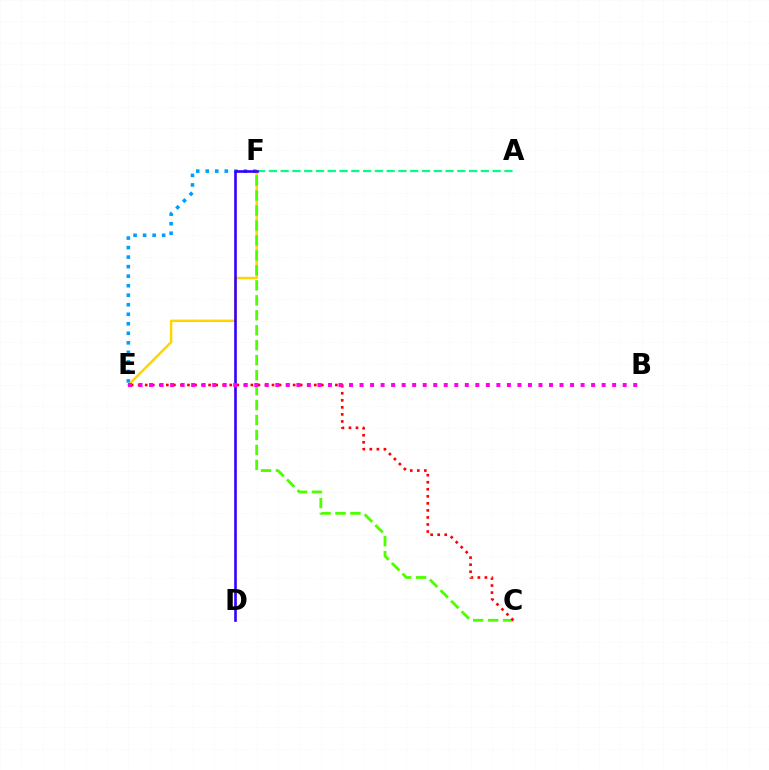{('E', 'F'): [{'color': '#009eff', 'line_style': 'dotted', 'thickness': 2.59}, {'color': '#ffd500', 'line_style': 'solid', 'thickness': 1.78}], ('A', 'F'): [{'color': '#00ff86', 'line_style': 'dashed', 'thickness': 1.6}], ('D', 'F'): [{'color': '#3700ff', 'line_style': 'solid', 'thickness': 1.9}], ('C', 'F'): [{'color': '#4fff00', 'line_style': 'dashed', 'thickness': 2.03}], ('C', 'E'): [{'color': '#ff0000', 'line_style': 'dotted', 'thickness': 1.91}], ('B', 'E'): [{'color': '#ff00ed', 'line_style': 'dotted', 'thickness': 2.86}]}